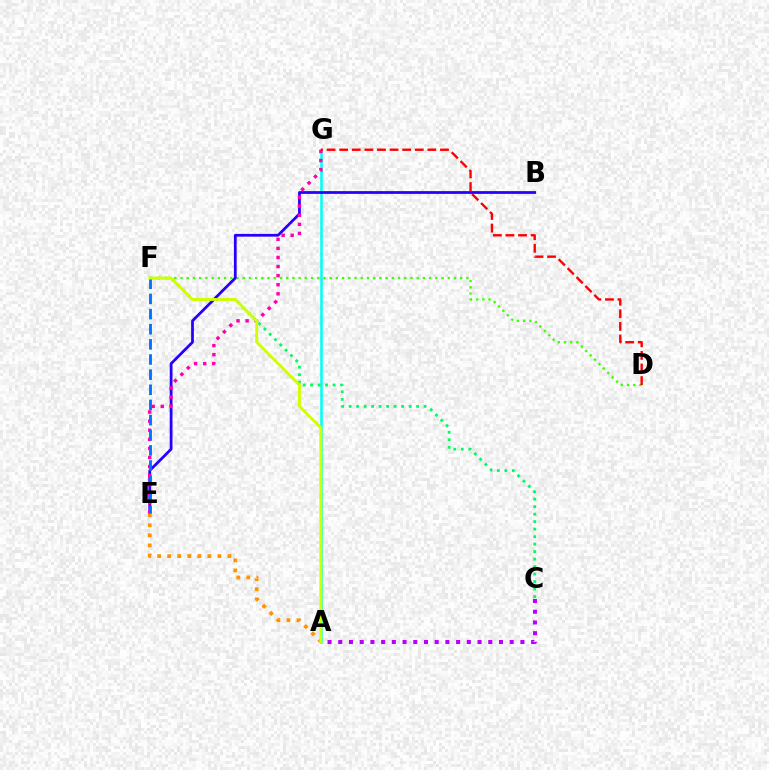{('A', 'G'): [{'color': '#00fff6', 'line_style': 'solid', 'thickness': 1.83}], ('A', 'C'): [{'color': '#b900ff', 'line_style': 'dotted', 'thickness': 2.91}], ('D', 'F'): [{'color': '#3dff00', 'line_style': 'dotted', 'thickness': 1.69}], ('C', 'F'): [{'color': '#00ff5c', 'line_style': 'dotted', 'thickness': 2.04}], ('B', 'E'): [{'color': '#2500ff', 'line_style': 'solid', 'thickness': 1.99}], ('E', 'G'): [{'color': '#ff00ac', 'line_style': 'dotted', 'thickness': 2.47}], ('D', 'G'): [{'color': '#ff0000', 'line_style': 'dashed', 'thickness': 1.71}], ('A', 'E'): [{'color': '#ff9400', 'line_style': 'dotted', 'thickness': 2.73}], ('E', 'F'): [{'color': '#0074ff', 'line_style': 'dashed', 'thickness': 2.06}], ('A', 'F'): [{'color': '#d1ff00', 'line_style': 'solid', 'thickness': 2.09}]}